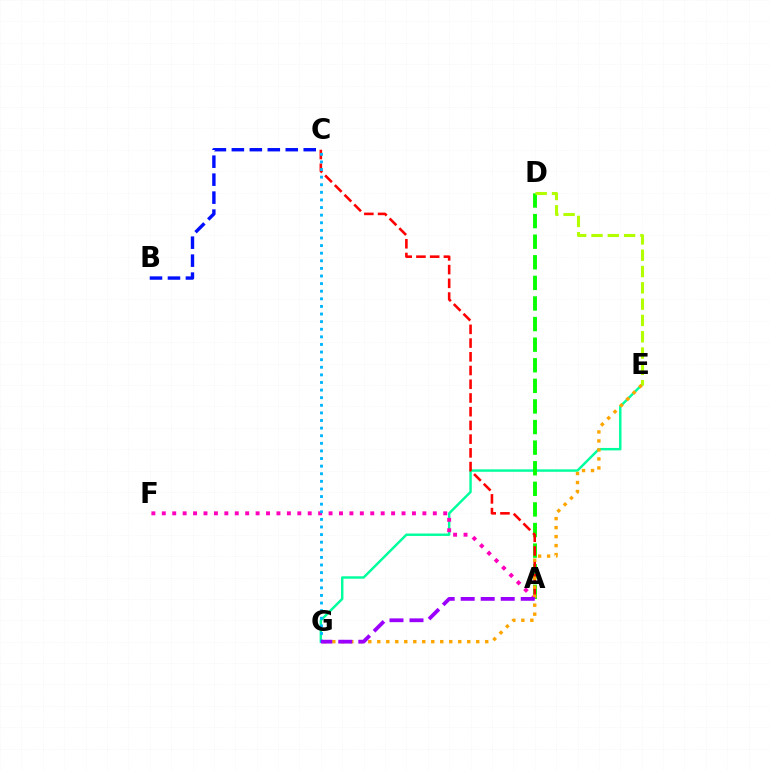{('E', 'G'): [{'color': '#00ff9d', 'line_style': 'solid', 'thickness': 1.76}, {'color': '#ffa500', 'line_style': 'dotted', 'thickness': 2.44}], ('A', 'D'): [{'color': '#08ff00', 'line_style': 'dashed', 'thickness': 2.8}], ('B', 'C'): [{'color': '#0010ff', 'line_style': 'dashed', 'thickness': 2.44}], ('A', 'F'): [{'color': '#ff00bd', 'line_style': 'dotted', 'thickness': 2.83}], ('D', 'E'): [{'color': '#b3ff00', 'line_style': 'dashed', 'thickness': 2.21}], ('A', 'C'): [{'color': '#ff0000', 'line_style': 'dashed', 'thickness': 1.86}], ('C', 'G'): [{'color': '#00b5ff', 'line_style': 'dotted', 'thickness': 2.07}], ('A', 'G'): [{'color': '#9b00ff', 'line_style': 'dashed', 'thickness': 2.72}]}